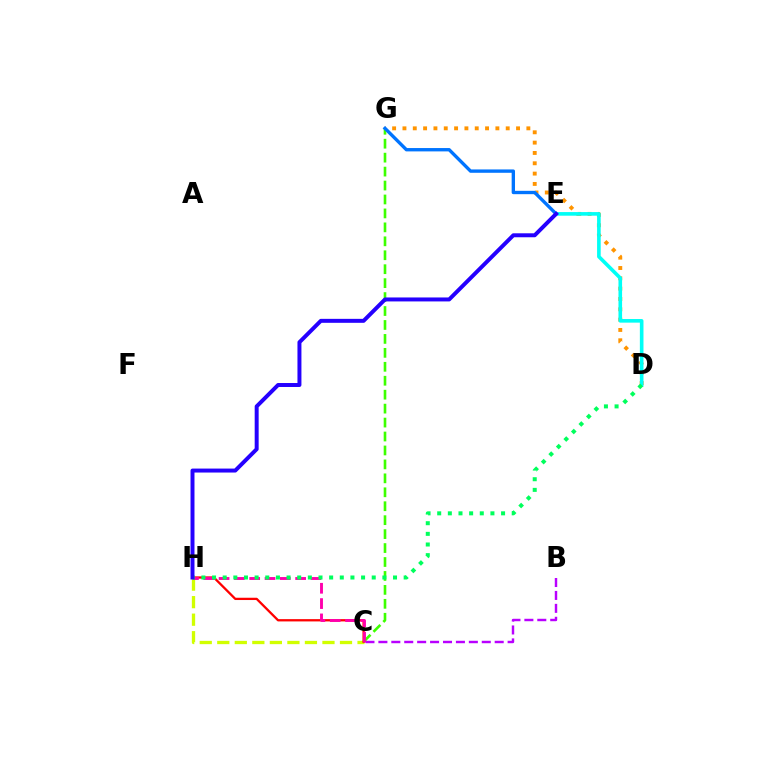{('B', 'C'): [{'color': '#b900ff', 'line_style': 'dashed', 'thickness': 1.76}], ('C', 'H'): [{'color': '#d1ff00', 'line_style': 'dashed', 'thickness': 2.38}, {'color': '#ff0000', 'line_style': 'solid', 'thickness': 1.65}, {'color': '#ff00ac', 'line_style': 'dashed', 'thickness': 2.08}], ('C', 'G'): [{'color': '#3dff00', 'line_style': 'dashed', 'thickness': 1.89}], ('D', 'G'): [{'color': '#ff9400', 'line_style': 'dotted', 'thickness': 2.81}], ('D', 'E'): [{'color': '#00fff6', 'line_style': 'solid', 'thickness': 2.6}], ('E', 'G'): [{'color': '#0074ff', 'line_style': 'solid', 'thickness': 2.41}], ('D', 'H'): [{'color': '#00ff5c', 'line_style': 'dotted', 'thickness': 2.89}], ('E', 'H'): [{'color': '#2500ff', 'line_style': 'solid', 'thickness': 2.86}]}